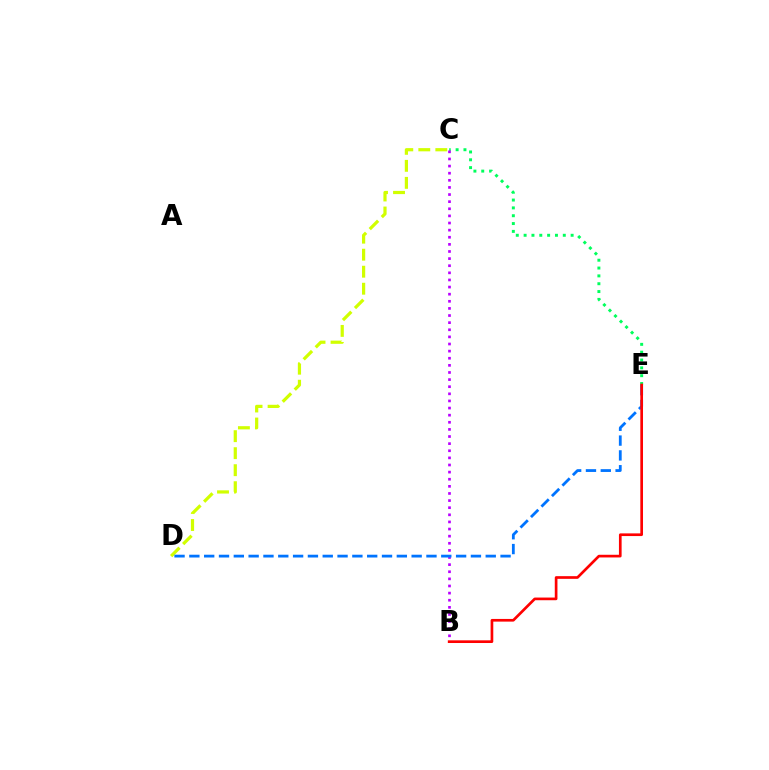{('C', 'E'): [{'color': '#00ff5c', 'line_style': 'dotted', 'thickness': 2.13}], ('B', 'C'): [{'color': '#b900ff', 'line_style': 'dotted', 'thickness': 1.93}], ('C', 'D'): [{'color': '#d1ff00', 'line_style': 'dashed', 'thickness': 2.31}], ('D', 'E'): [{'color': '#0074ff', 'line_style': 'dashed', 'thickness': 2.01}], ('B', 'E'): [{'color': '#ff0000', 'line_style': 'solid', 'thickness': 1.93}]}